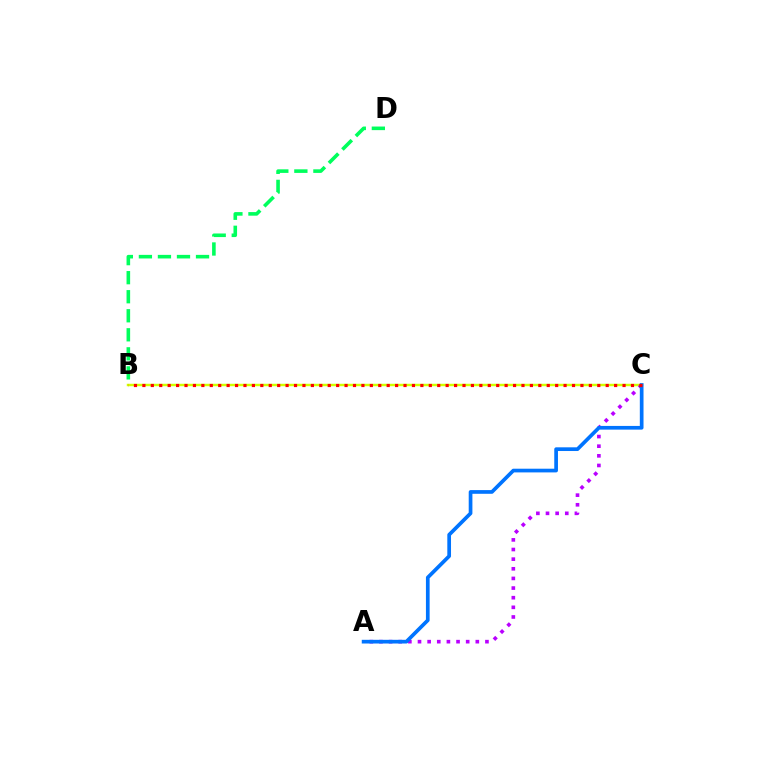{('B', 'C'): [{'color': '#d1ff00', 'line_style': 'solid', 'thickness': 1.77}, {'color': '#ff0000', 'line_style': 'dotted', 'thickness': 2.29}], ('A', 'C'): [{'color': '#b900ff', 'line_style': 'dotted', 'thickness': 2.62}, {'color': '#0074ff', 'line_style': 'solid', 'thickness': 2.66}], ('B', 'D'): [{'color': '#00ff5c', 'line_style': 'dashed', 'thickness': 2.59}]}